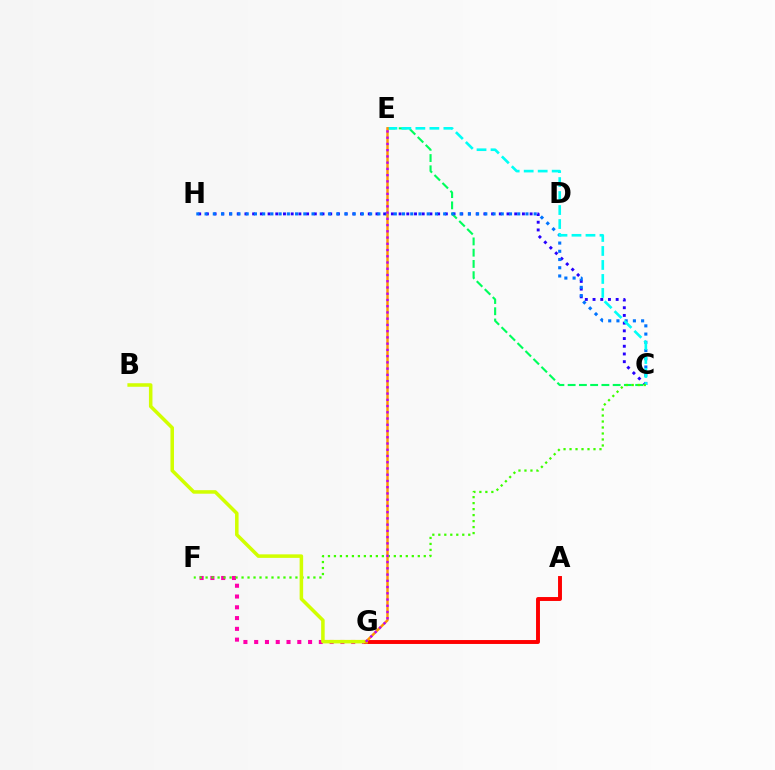{('C', 'H'): [{'color': '#2500ff', 'line_style': 'dotted', 'thickness': 2.09}, {'color': '#0074ff', 'line_style': 'dotted', 'thickness': 2.24}], ('F', 'G'): [{'color': '#ff00ac', 'line_style': 'dotted', 'thickness': 2.93}], ('C', 'E'): [{'color': '#00ff5c', 'line_style': 'dashed', 'thickness': 1.53}, {'color': '#00fff6', 'line_style': 'dashed', 'thickness': 1.9}], ('A', 'G'): [{'color': '#ff0000', 'line_style': 'solid', 'thickness': 2.82}], ('C', 'F'): [{'color': '#3dff00', 'line_style': 'dotted', 'thickness': 1.63}], ('B', 'G'): [{'color': '#d1ff00', 'line_style': 'solid', 'thickness': 2.54}], ('E', 'G'): [{'color': '#ff9400', 'line_style': 'solid', 'thickness': 1.76}, {'color': '#b900ff', 'line_style': 'dotted', 'thickness': 1.7}]}